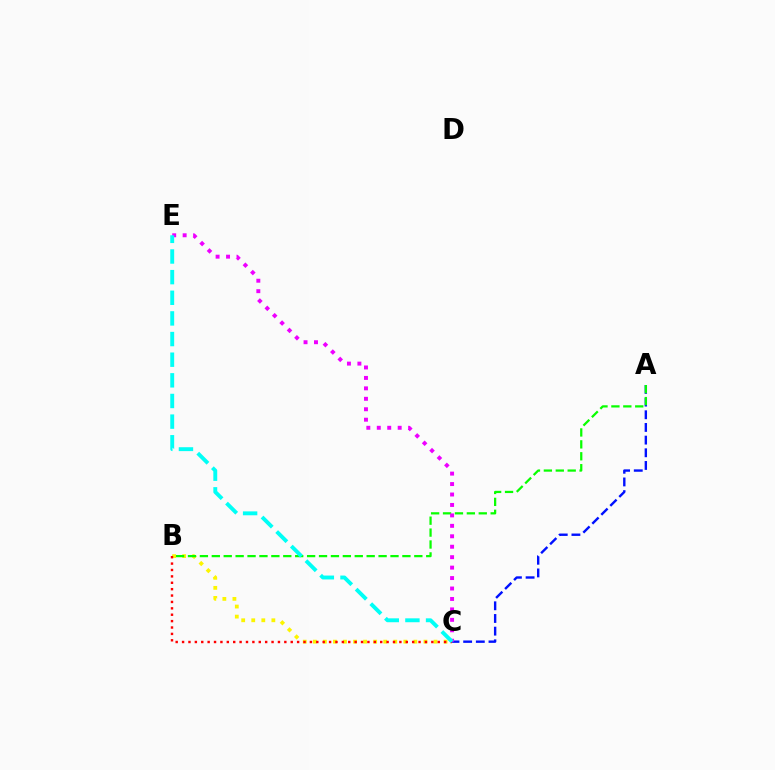{('B', 'C'): [{'color': '#fcf500', 'line_style': 'dotted', 'thickness': 2.73}, {'color': '#ff0000', 'line_style': 'dotted', 'thickness': 1.74}], ('A', 'C'): [{'color': '#0010ff', 'line_style': 'dashed', 'thickness': 1.72}], ('A', 'B'): [{'color': '#08ff00', 'line_style': 'dashed', 'thickness': 1.62}], ('C', 'E'): [{'color': '#ee00ff', 'line_style': 'dotted', 'thickness': 2.84}, {'color': '#00fff6', 'line_style': 'dashed', 'thickness': 2.8}]}